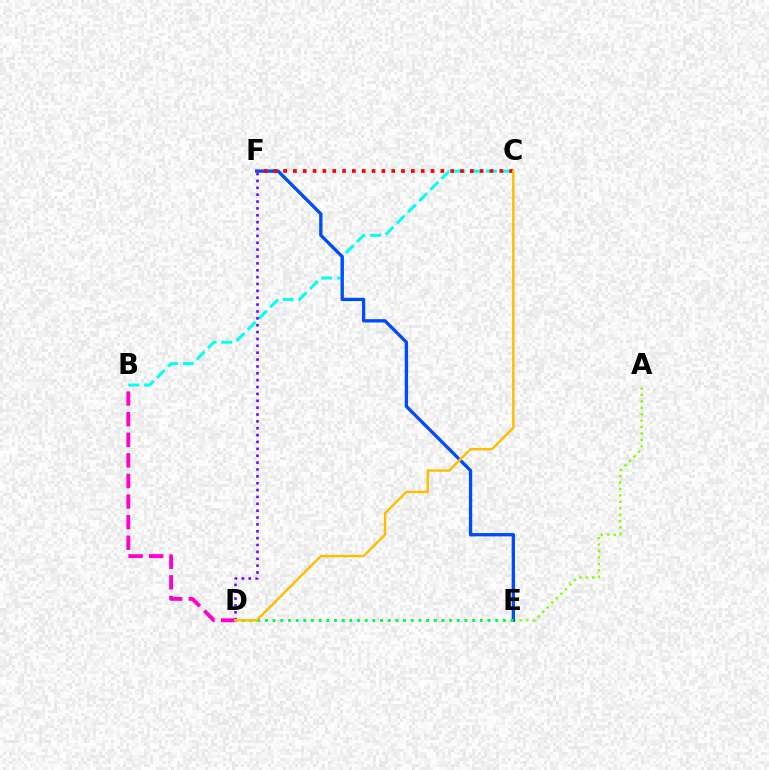{('B', 'C'): [{'color': '#00fff6', 'line_style': 'dashed', 'thickness': 2.15}], ('D', 'F'): [{'color': '#7200ff', 'line_style': 'dotted', 'thickness': 1.87}], ('A', 'E'): [{'color': '#84ff00', 'line_style': 'dotted', 'thickness': 1.75}], ('E', 'F'): [{'color': '#004bff', 'line_style': 'solid', 'thickness': 2.39}], ('D', 'E'): [{'color': '#00ff39', 'line_style': 'dotted', 'thickness': 2.09}], ('B', 'D'): [{'color': '#ff00cf', 'line_style': 'dashed', 'thickness': 2.8}], ('C', 'F'): [{'color': '#ff0000', 'line_style': 'dotted', 'thickness': 2.67}], ('C', 'D'): [{'color': '#ffbd00', 'line_style': 'solid', 'thickness': 1.75}]}